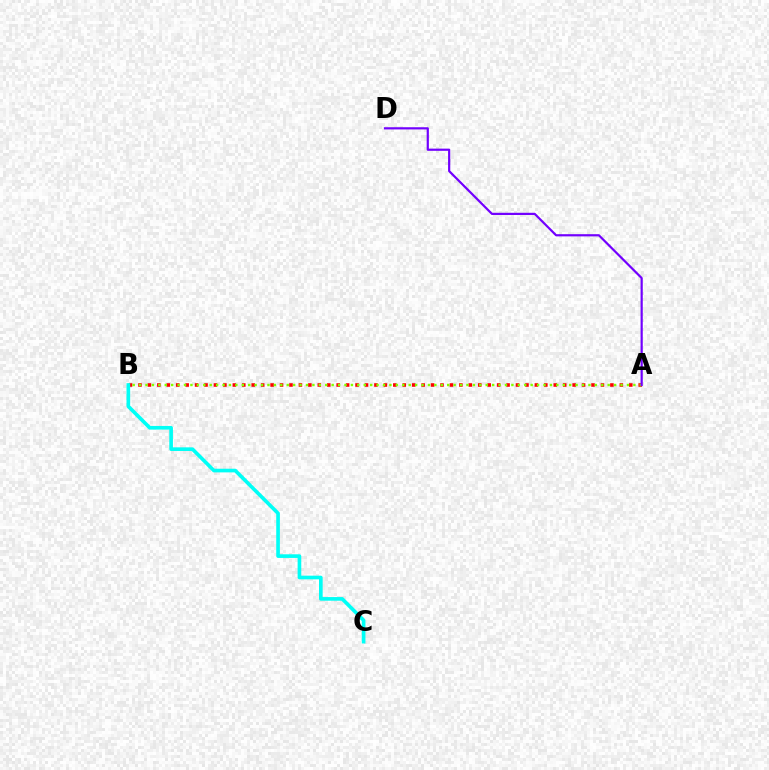{('A', 'B'): [{'color': '#ff0000', 'line_style': 'dotted', 'thickness': 2.56}, {'color': '#84ff00', 'line_style': 'dotted', 'thickness': 1.74}], ('A', 'D'): [{'color': '#7200ff', 'line_style': 'solid', 'thickness': 1.58}], ('B', 'C'): [{'color': '#00fff6', 'line_style': 'solid', 'thickness': 2.62}]}